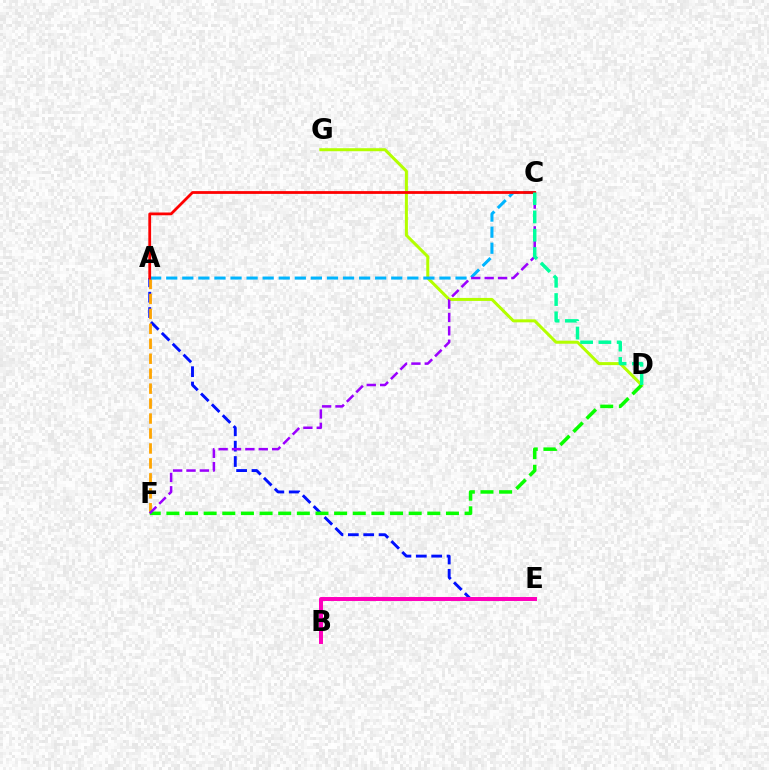{('A', 'E'): [{'color': '#0010ff', 'line_style': 'dashed', 'thickness': 2.09}], ('B', 'E'): [{'color': '#ff00bd', 'line_style': 'solid', 'thickness': 2.85}], ('D', 'G'): [{'color': '#b3ff00', 'line_style': 'solid', 'thickness': 2.17}], ('A', 'F'): [{'color': '#ffa500', 'line_style': 'dashed', 'thickness': 2.03}], ('D', 'F'): [{'color': '#08ff00', 'line_style': 'dashed', 'thickness': 2.53}], ('A', 'C'): [{'color': '#00b5ff', 'line_style': 'dashed', 'thickness': 2.18}, {'color': '#ff0000', 'line_style': 'solid', 'thickness': 2.0}], ('C', 'F'): [{'color': '#9b00ff', 'line_style': 'dashed', 'thickness': 1.82}], ('C', 'D'): [{'color': '#00ff9d', 'line_style': 'dashed', 'thickness': 2.49}]}